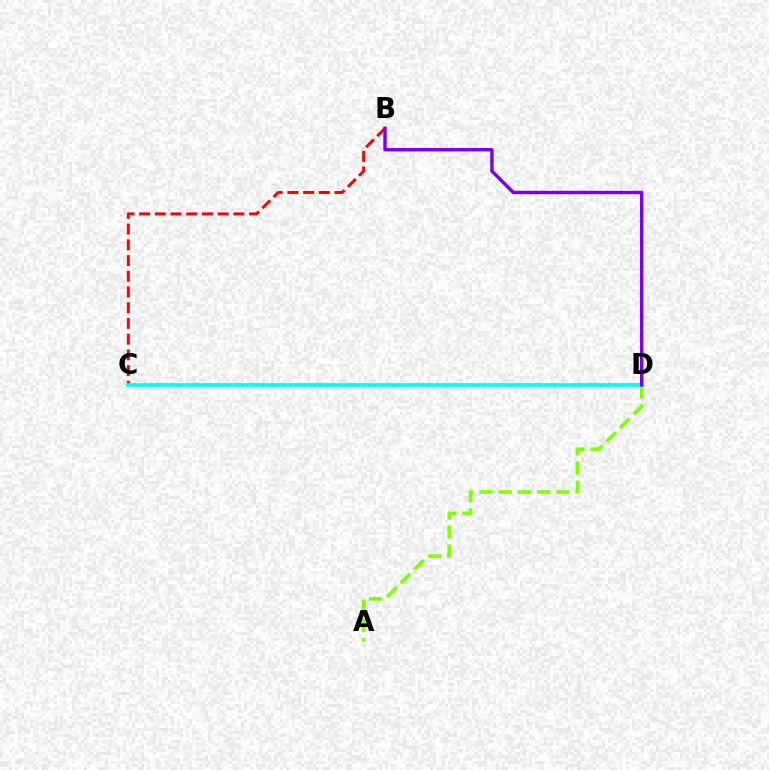{('B', 'C'): [{'color': '#ff0000', 'line_style': 'dashed', 'thickness': 2.14}], ('C', 'D'): [{'color': '#00fff6', 'line_style': 'solid', 'thickness': 2.72}], ('A', 'D'): [{'color': '#84ff00', 'line_style': 'dashed', 'thickness': 2.61}], ('B', 'D'): [{'color': '#7200ff', 'line_style': 'solid', 'thickness': 2.44}]}